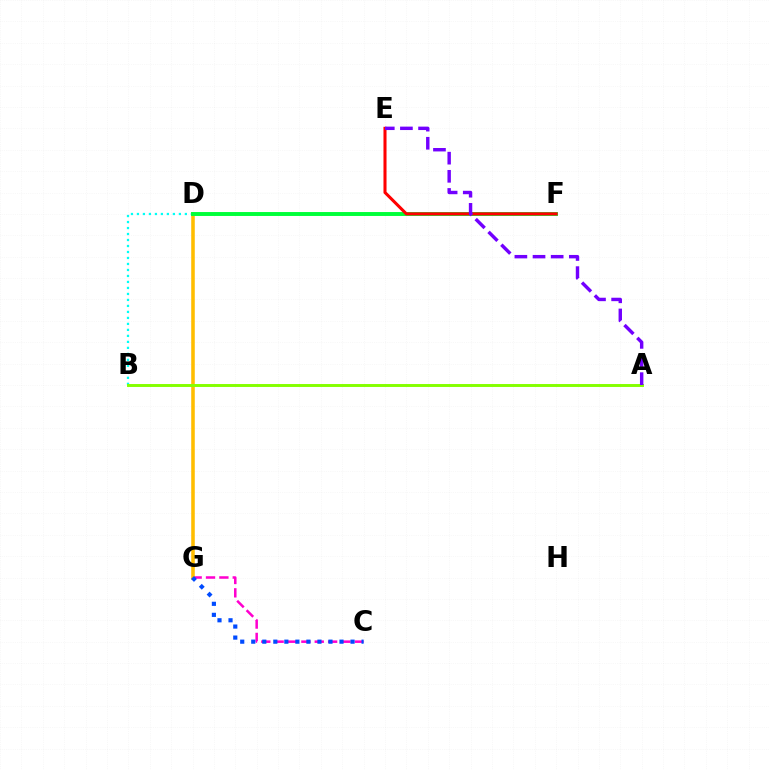{('C', 'G'): [{'color': '#ff00cf', 'line_style': 'dashed', 'thickness': 1.82}, {'color': '#004bff', 'line_style': 'dotted', 'thickness': 3.0}], ('B', 'D'): [{'color': '#00fff6', 'line_style': 'dotted', 'thickness': 1.63}], ('D', 'G'): [{'color': '#ffbd00', 'line_style': 'solid', 'thickness': 2.57}], ('D', 'F'): [{'color': '#00ff39', 'line_style': 'solid', 'thickness': 2.82}], ('E', 'F'): [{'color': '#ff0000', 'line_style': 'solid', 'thickness': 2.2}], ('A', 'B'): [{'color': '#84ff00', 'line_style': 'solid', 'thickness': 2.11}], ('A', 'E'): [{'color': '#7200ff', 'line_style': 'dashed', 'thickness': 2.46}]}